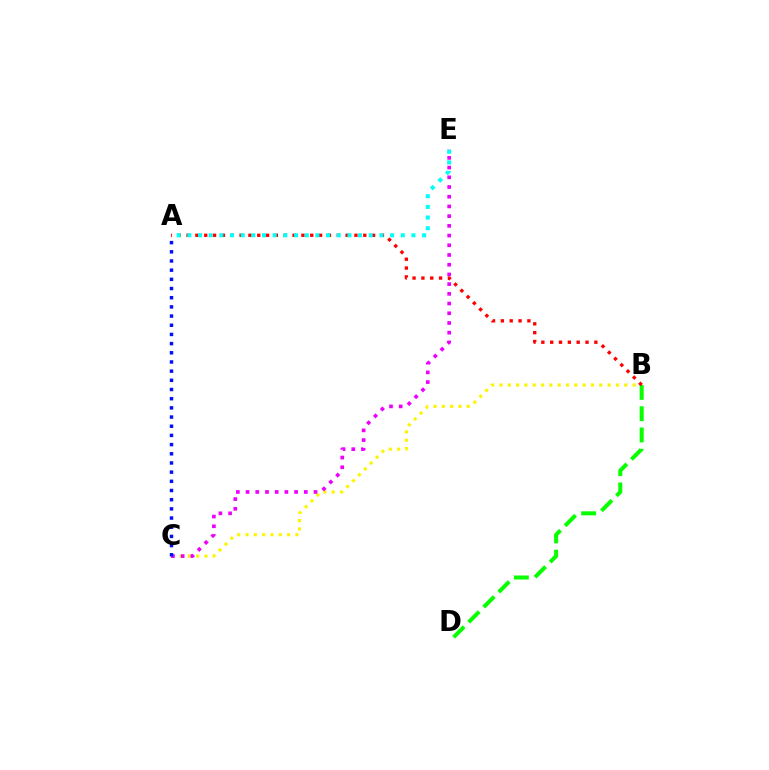{('B', 'C'): [{'color': '#fcf500', 'line_style': 'dotted', 'thickness': 2.26}], ('C', 'E'): [{'color': '#ee00ff', 'line_style': 'dotted', 'thickness': 2.64}], ('B', 'D'): [{'color': '#08ff00', 'line_style': 'dashed', 'thickness': 2.89}], ('A', 'B'): [{'color': '#ff0000', 'line_style': 'dotted', 'thickness': 2.4}], ('A', 'E'): [{'color': '#00fff6', 'line_style': 'dotted', 'thickness': 2.9}], ('A', 'C'): [{'color': '#0010ff', 'line_style': 'dotted', 'thickness': 2.49}]}